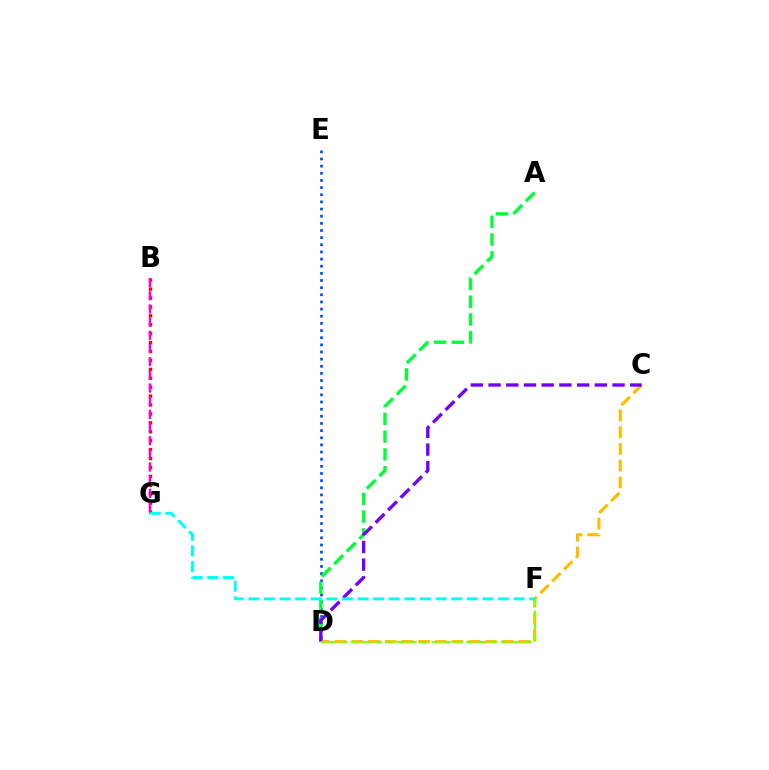{('D', 'E'): [{'color': '#004bff', 'line_style': 'dotted', 'thickness': 1.94}], ('A', 'D'): [{'color': '#00ff39', 'line_style': 'dashed', 'thickness': 2.41}], ('C', 'D'): [{'color': '#ffbd00', 'line_style': 'dashed', 'thickness': 2.27}, {'color': '#7200ff', 'line_style': 'dashed', 'thickness': 2.41}], ('B', 'G'): [{'color': '#ff0000', 'line_style': 'dotted', 'thickness': 2.42}, {'color': '#ff00cf', 'line_style': 'dashed', 'thickness': 1.79}], ('D', 'F'): [{'color': '#84ff00', 'line_style': 'dashed', 'thickness': 1.57}], ('F', 'G'): [{'color': '#00fff6', 'line_style': 'dashed', 'thickness': 2.12}]}